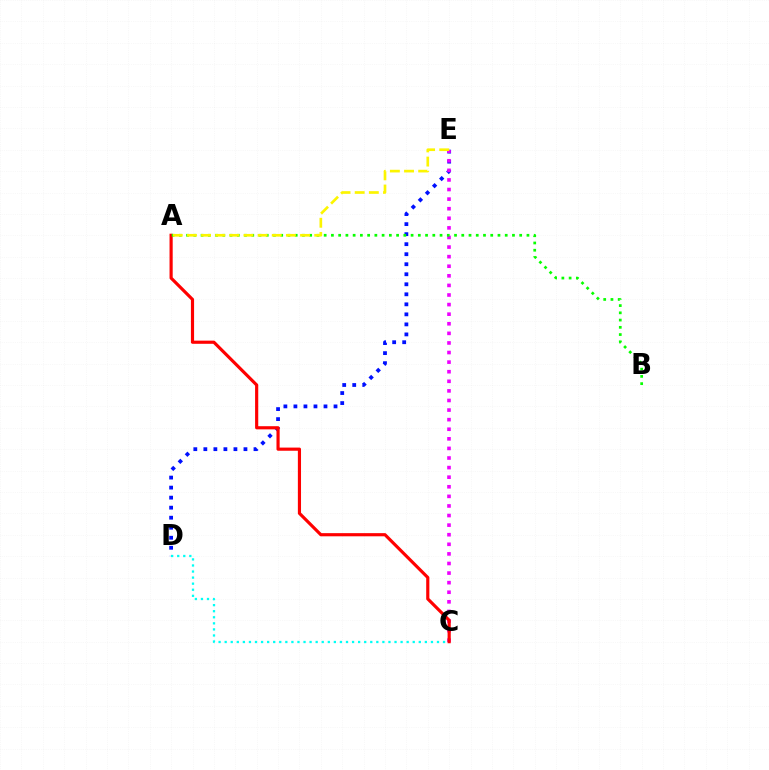{('D', 'E'): [{'color': '#0010ff', 'line_style': 'dotted', 'thickness': 2.72}], ('C', 'E'): [{'color': '#ee00ff', 'line_style': 'dotted', 'thickness': 2.61}], ('A', 'C'): [{'color': '#ff0000', 'line_style': 'solid', 'thickness': 2.28}], ('C', 'D'): [{'color': '#00fff6', 'line_style': 'dotted', 'thickness': 1.65}], ('A', 'B'): [{'color': '#08ff00', 'line_style': 'dotted', 'thickness': 1.97}], ('A', 'E'): [{'color': '#fcf500', 'line_style': 'dashed', 'thickness': 1.92}]}